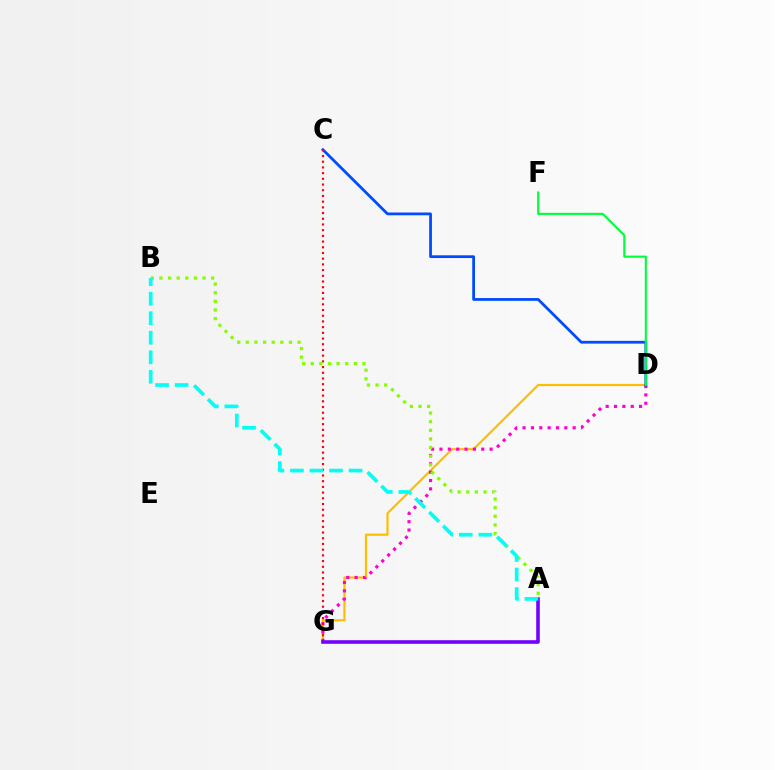{('D', 'G'): [{'color': '#ffbd00', 'line_style': 'solid', 'thickness': 1.56}, {'color': '#ff00cf', 'line_style': 'dotted', 'thickness': 2.27}], ('C', 'D'): [{'color': '#004bff', 'line_style': 'solid', 'thickness': 1.99}], ('C', 'G'): [{'color': '#ff0000', 'line_style': 'dotted', 'thickness': 1.55}], ('D', 'F'): [{'color': '#00ff39', 'line_style': 'solid', 'thickness': 1.52}], ('A', 'G'): [{'color': '#7200ff', 'line_style': 'solid', 'thickness': 2.58}], ('A', 'B'): [{'color': '#84ff00', 'line_style': 'dotted', 'thickness': 2.34}, {'color': '#00fff6', 'line_style': 'dashed', 'thickness': 2.65}]}